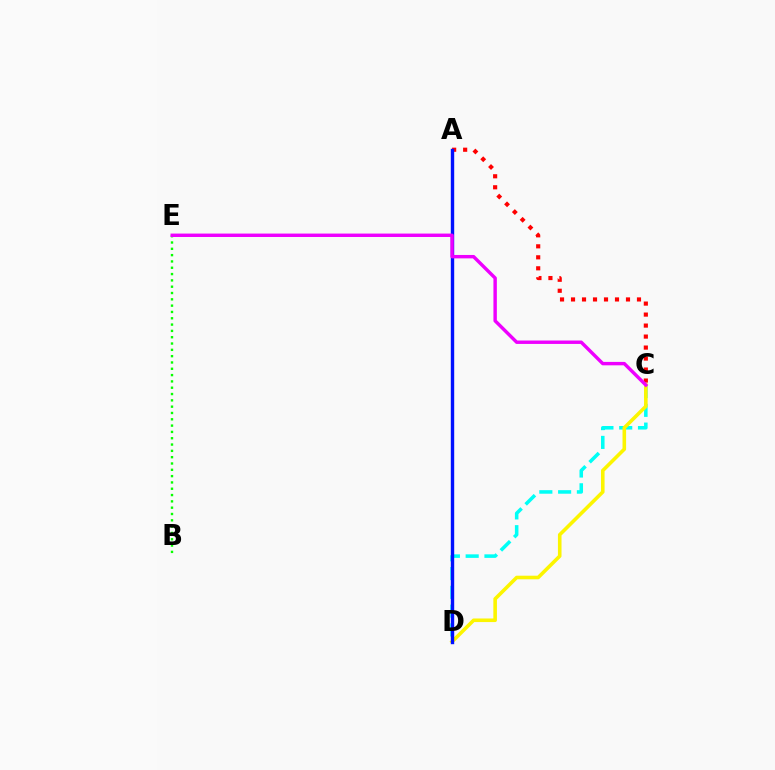{('B', 'E'): [{'color': '#08ff00', 'line_style': 'dotted', 'thickness': 1.72}], ('A', 'C'): [{'color': '#ff0000', 'line_style': 'dotted', 'thickness': 2.99}], ('C', 'D'): [{'color': '#00fff6', 'line_style': 'dashed', 'thickness': 2.55}, {'color': '#fcf500', 'line_style': 'solid', 'thickness': 2.58}], ('A', 'D'): [{'color': '#0010ff', 'line_style': 'solid', 'thickness': 2.45}], ('C', 'E'): [{'color': '#ee00ff', 'line_style': 'solid', 'thickness': 2.46}]}